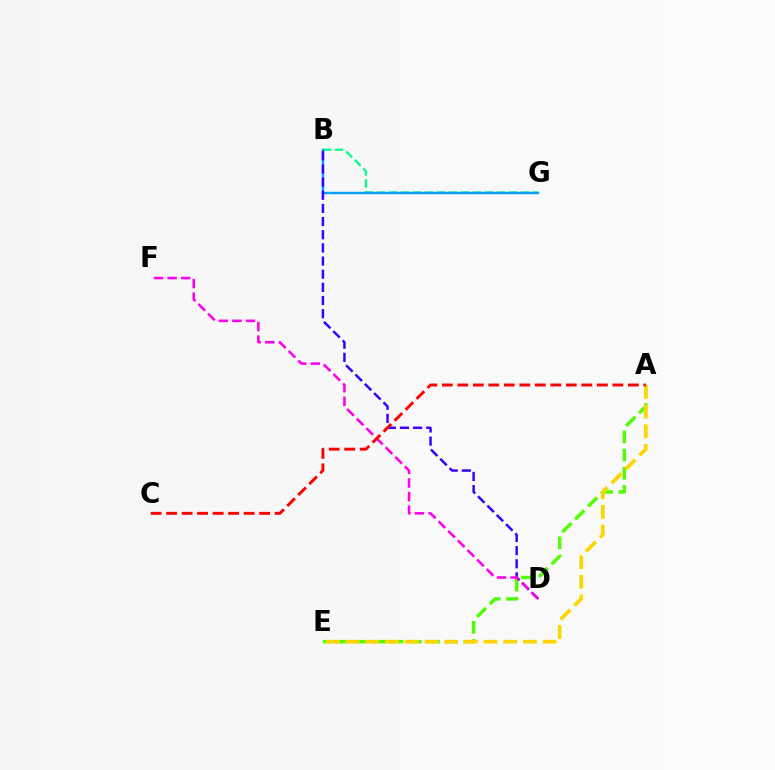{('B', 'G'): [{'color': '#00ff86', 'line_style': 'dashed', 'thickness': 1.63}, {'color': '#009eff', 'line_style': 'solid', 'thickness': 1.74}], ('A', 'E'): [{'color': '#4fff00', 'line_style': 'dashed', 'thickness': 2.47}, {'color': '#ffd500', 'line_style': 'dashed', 'thickness': 2.68}], ('B', 'D'): [{'color': '#3700ff', 'line_style': 'dashed', 'thickness': 1.79}], ('D', 'F'): [{'color': '#ff00ed', 'line_style': 'dashed', 'thickness': 1.84}], ('A', 'C'): [{'color': '#ff0000', 'line_style': 'dashed', 'thickness': 2.11}]}